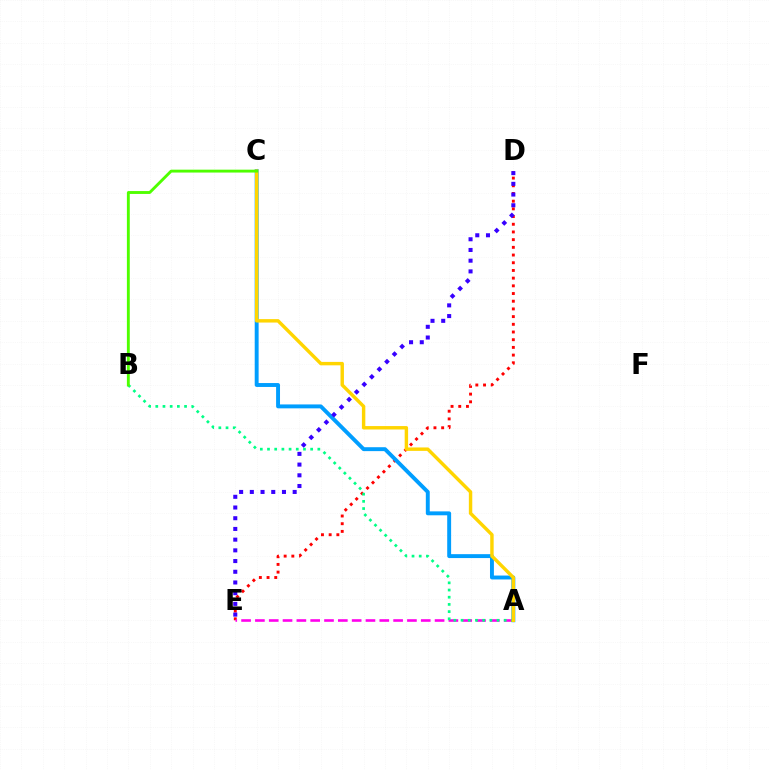{('D', 'E'): [{'color': '#ff0000', 'line_style': 'dotted', 'thickness': 2.09}, {'color': '#3700ff', 'line_style': 'dotted', 'thickness': 2.91}], ('A', 'E'): [{'color': '#ff00ed', 'line_style': 'dashed', 'thickness': 1.88}], ('A', 'C'): [{'color': '#009eff', 'line_style': 'solid', 'thickness': 2.81}, {'color': '#ffd500', 'line_style': 'solid', 'thickness': 2.47}], ('A', 'B'): [{'color': '#00ff86', 'line_style': 'dotted', 'thickness': 1.95}], ('B', 'C'): [{'color': '#4fff00', 'line_style': 'solid', 'thickness': 2.08}]}